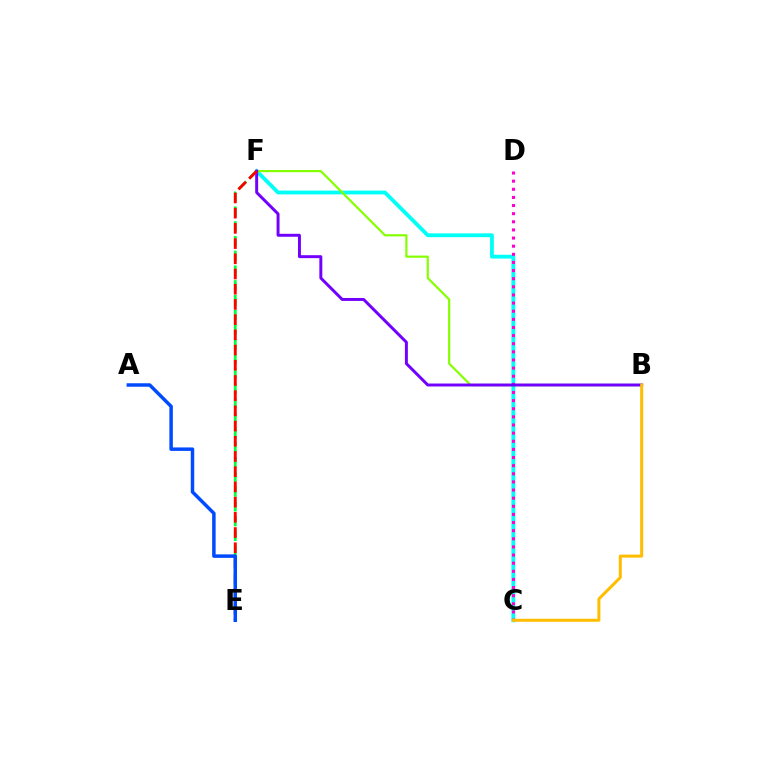{('E', 'F'): [{'color': '#00ff39', 'line_style': 'dashed', 'thickness': 2.0}, {'color': '#ff0000', 'line_style': 'dashed', 'thickness': 2.07}], ('C', 'F'): [{'color': '#00fff6', 'line_style': 'solid', 'thickness': 2.74}], ('B', 'F'): [{'color': '#84ff00', 'line_style': 'solid', 'thickness': 1.57}, {'color': '#7200ff', 'line_style': 'solid', 'thickness': 2.13}], ('C', 'D'): [{'color': '#ff00cf', 'line_style': 'dotted', 'thickness': 2.21}], ('A', 'E'): [{'color': '#004bff', 'line_style': 'solid', 'thickness': 2.5}], ('B', 'C'): [{'color': '#ffbd00', 'line_style': 'solid', 'thickness': 2.16}]}